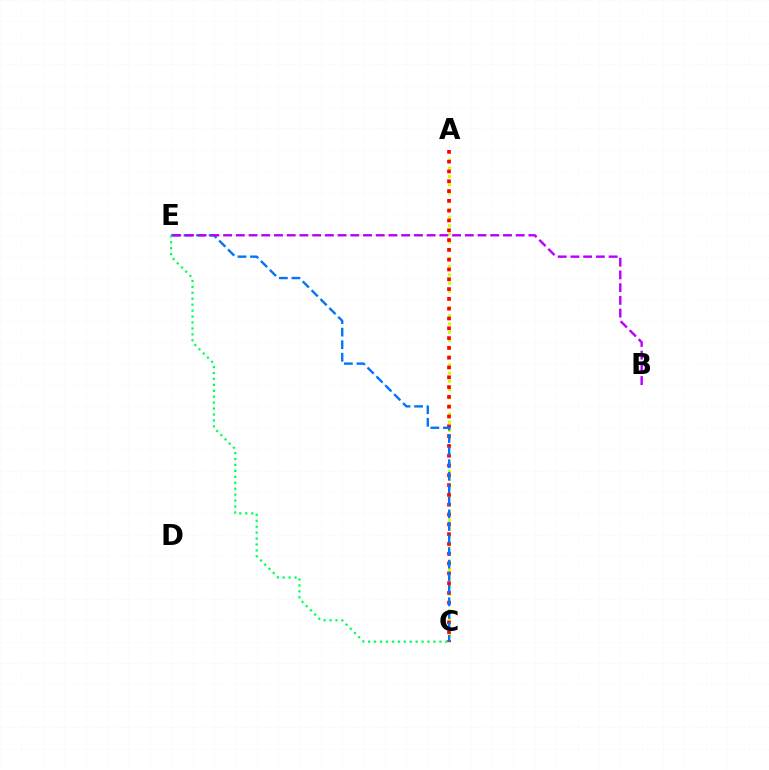{('A', 'C'): [{'color': '#d1ff00', 'line_style': 'dotted', 'thickness': 2.22}, {'color': '#ff0000', 'line_style': 'dotted', 'thickness': 2.66}], ('C', 'E'): [{'color': '#0074ff', 'line_style': 'dashed', 'thickness': 1.71}, {'color': '#00ff5c', 'line_style': 'dotted', 'thickness': 1.61}], ('B', 'E'): [{'color': '#b900ff', 'line_style': 'dashed', 'thickness': 1.73}]}